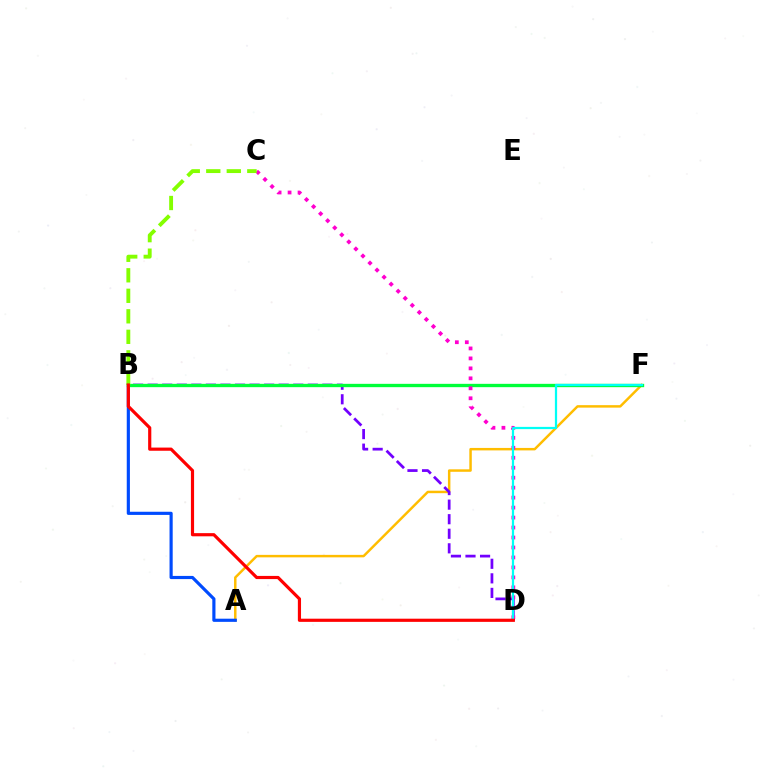{('A', 'F'): [{'color': '#ffbd00', 'line_style': 'solid', 'thickness': 1.78}], ('B', 'D'): [{'color': '#7200ff', 'line_style': 'dashed', 'thickness': 1.98}, {'color': '#ff0000', 'line_style': 'solid', 'thickness': 2.29}], ('A', 'B'): [{'color': '#004bff', 'line_style': 'solid', 'thickness': 2.28}], ('B', 'F'): [{'color': '#00ff39', 'line_style': 'solid', 'thickness': 2.4}], ('C', 'D'): [{'color': '#ff00cf', 'line_style': 'dotted', 'thickness': 2.71}], ('D', 'F'): [{'color': '#00fff6', 'line_style': 'solid', 'thickness': 1.61}], ('B', 'C'): [{'color': '#84ff00', 'line_style': 'dashed', 'thickness': 2.79}]}